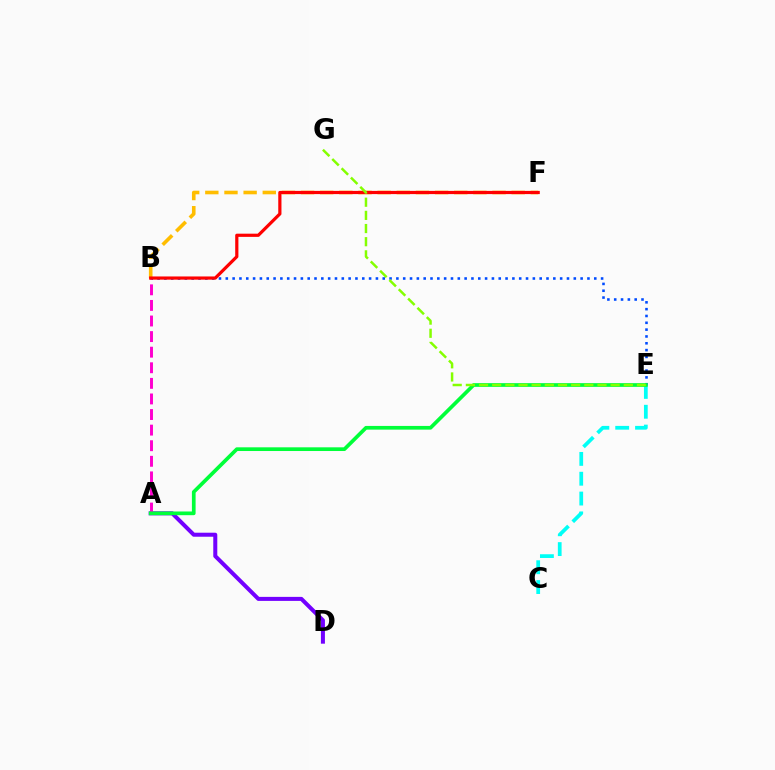{('A', 'D'): [{'color': '#7200ff', 'line_style': 'solid', 'thickness': 2.89}], ('C', 'E'): [{'color': '#00fff6', 'line_style': 'dashed', 'thickness': 2.69}], ('A', 'B'): [{'color': '#ff00cf', 'line_style': 'dashed', 'thickness': 2.12}], ('B', 'E'): [{'color': '#004bff', 'line_style': 'dotted', 'thickness': 1.85}], ('B', 'F'): [{'color': '#ffbd00', 'line_style': 'dashed', 'thickness': 2.6}, {'color': '#ff0000', 'line_style': 'solid', 'thickness': 2.3}], ('A', 'E'): [{'color': '#00ff39', 'line_style': 'solid', 'thickness': 2.66}], ('E', 'G'): [{'color': '#84ff00', 'line_style': 'dashed', 'thickness': 1.79}]}